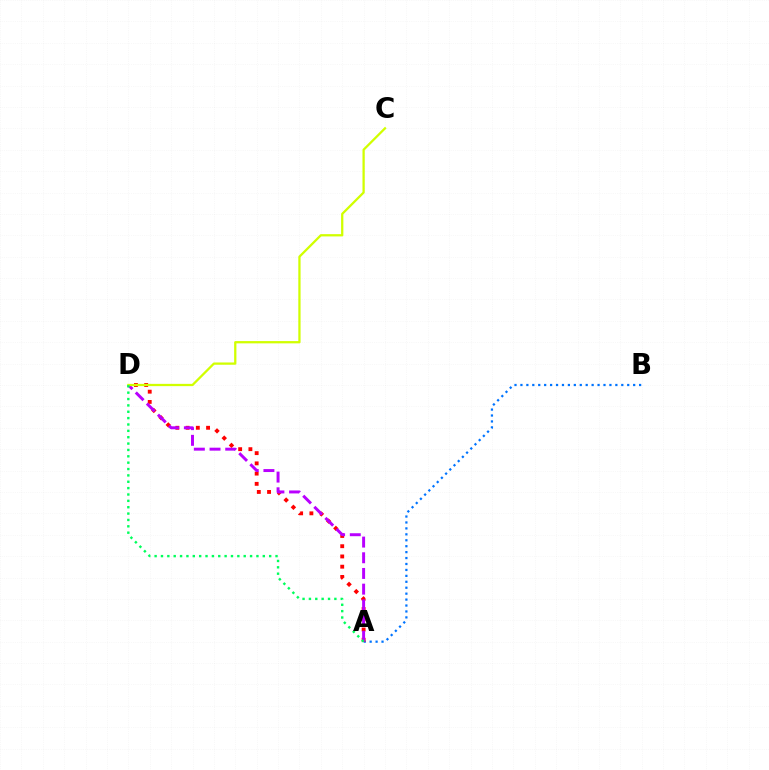{('A', 'B'): [{'color': '#0074ff', 'line_style': 'dotted', 'thickness': 1.61}], ('A', 'D'): [{'color': '#ff0000', 'line_style': 'dotted', 'thickness': 2.78}, {'color': '#b900ff', 'line_style': 'dashed', 'thickness': 2.13}, {'color': '#00ff5c', 'line_style': 'dotted', 'thickness': 1.73}], ('C', 'D'): [{'color': '#d1ff00', 'line_style': 'solid', 'thickness': 1.64}]}